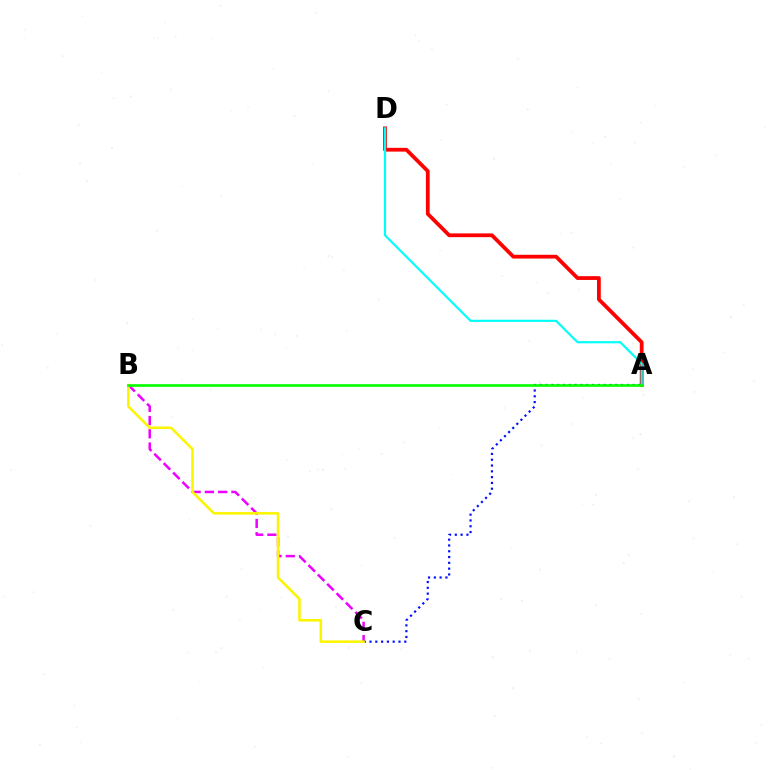{('A', 'D'): [{'color': '#ff0000', 'line_style': 'solid', 'thickness': 2.71}, {'color': '#00fff6', 'line_style': 'solid', 'thickness': 1.56}], ('B', 'C'): [{'color': '#ee00ff', 'line_style': 'dashed', 'thickness': 1.8}, {'color': '#fcf500', 'line_style': 'solid', 'thickness': 1.84}], ('A', 'C'): [{'color': '#0010ff', 'line_style': 'dotted', 'thickness': 1.58}], ('A', 'B'): [{'color': '#08ff00', 'line_style': 'solid', 'thickness': 1.92}]}